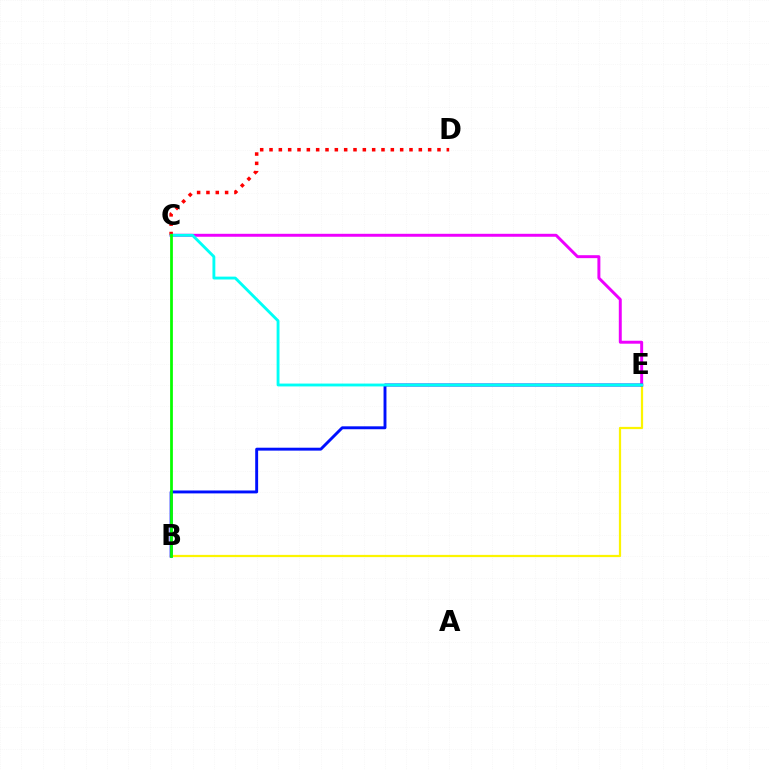{('C', 'E'): [{'color': '#ee00ff', 'line_style': 'solid', 'thickness': 2.13}, {'color': '#00fff6', 'line_style': 'solid', 'thickness': 2.06}], ('B', 'E'): [{'color': '#fcf500', 'line_style': 'solid', 'thickness': 1.61}, {'color': '#0010ff', 'line_style': 'solid', 'thickness': 2.1}], ('C', 'D'): [{'color': '#ff0000', 'line_style': 'dotted', 'thickness': 2.54}], ('B', 'C'): [{'color': '#08ff00', 'line_style': 'solid', 'thickness': 1.99}]}